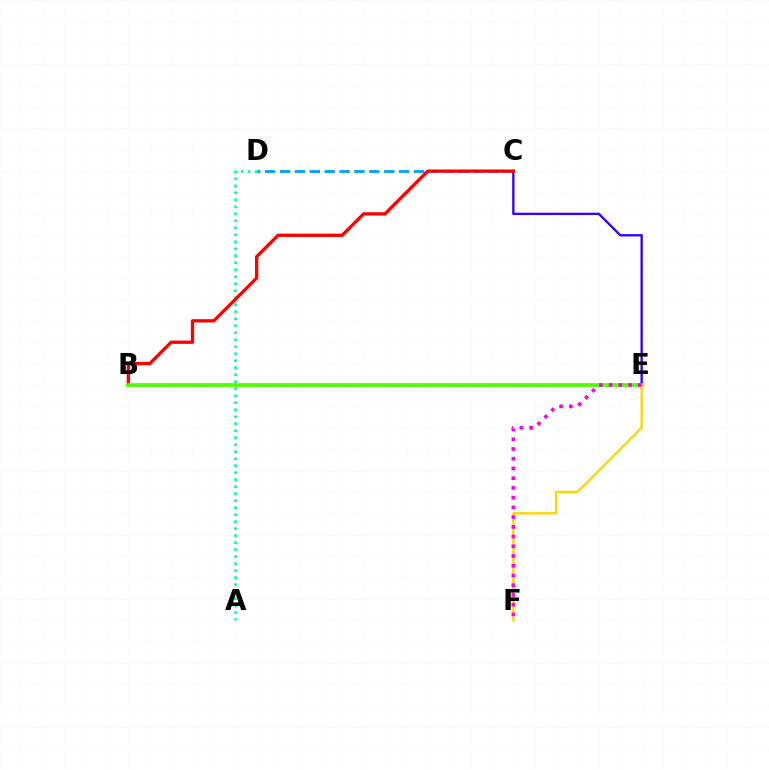{('A', 'D'): [{'color': '#00ff86', 'line_style': 'dotted', 'thickness': 1.9}], ('C', 'D'): [{'color': '#009eff', 'line_style': 'dashed', 'thickness': 2.02}], ('C', 'E'): [{'color': '#3700ff', 'line_style': 'solid', 'thickness': 1.7}], ('B', 'C'): [{'color': '#ff0000', 'line_style': 'solid', 'thickness': 2.37}], ('B', 'E'): [{'color': '#4fff00', 'line_style': 'solid', 'thickness': 2.67}], ('E', 'F'): [{'color': '#ffd500', 'line_style': 'solid', 'thickness': 1.71}, {'color': '#ff00ed', 'line_style': 'dotted', 'thickness': 2.64}]}